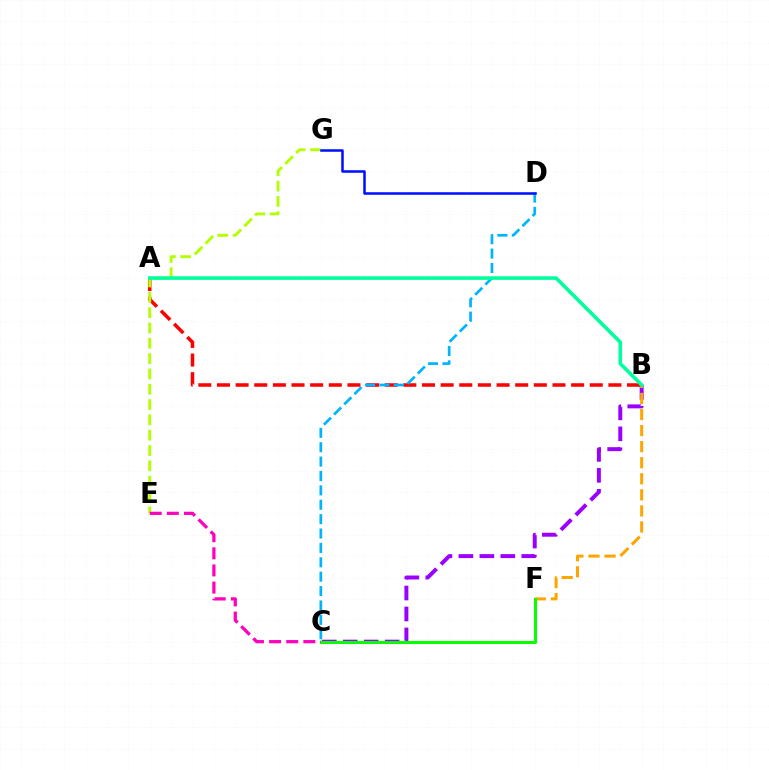{('B', 'C'): [{'color': '#9b00ff', 'line_style': 'dashed', 'thickness': 2.85}], ('A', 'B'): [{'color': '#ff0000', 'line_style': 'dashed', 'thickness': 2.53}, {'color': '#00ff9d', 'line_style': 'solid', 'thickness': 2.59}], ('B', 'F'): [{'color': '#ffa500', 'line_style': 'dashed', 'thickness': 2.18}], ('C', 'F'): [{'color': '#08ff00', 'line_style': 'solid', 'thickness': 2.18}], ('E', 'G'): [{'color': '#b3ff00', 'line_style': 'dashed', 'thickness': 2.08}], ('C', 'D'): [{'color': '#00b5ff', 'line_style': 'dashed', 'thickness': 1.95}], ('D', 'G'): [{'color': '#0010ff', 'line_style': 'solid', 'thickness': 1.82}], ('C', 'E'): [{'color': '#ff00bd', 'line_style': 'dashed', 'thickness': 2.33}]}